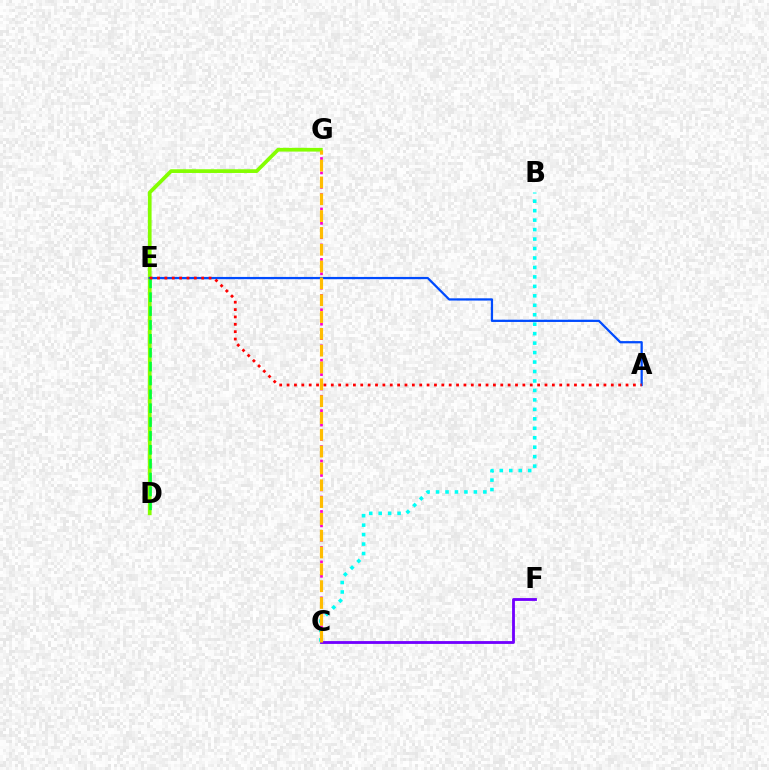{('C', 'G'): [{'color': '#ff00cf', 'line_style': 'dotted', 'thickness': 1.96}, {'color': '#ffbd00', 'line_style': 'dashed', 'thickness': 2.29}], ('D', 'G'): [{'color': '#84ff00', 'line_style': 'solid', 'thickness': 2.68}], ('A', 'E'): [{'color': '#004bff', 'line_style': 'solid', 'thickness': 1.62}, {'color': '#ff0000', 'line_style': 'dotted', 'thickness': 2.0}], ('C', 'F'): [{'color': '#7200ff', 'line_style': 'solid', 'thickness': 2.04}], ('D', 'E'): [{'color': '#00ff39', 'line_style': 'dashed', 'thickness': 1.88}], ('B', 'C'): [{'color': '#00fff6', 'line_style': 'dotted', 'thickness': 2.57}]}